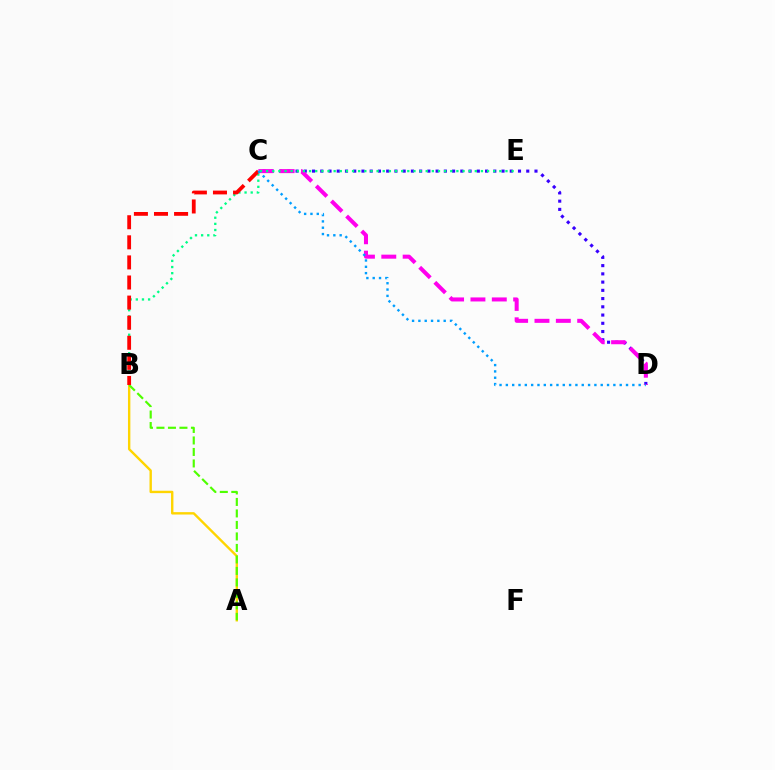{('C', 'D'): [{'color': '#3700ff', 'line_style': 'dotted', 'thickness': 2.24}, {'color': '#ff00ed', 'line_style': 'dashed', 'thickness': 2.9}, {'color': '#009eff', 'line_style': 'dotted', 'thickness': 1.72}], ('B', 'E'): [{'color': '#00ff86', 'line_style': 'dotted', 'thickness': 1.67}], ('A', 'B'): [{'color': '#ffd500', 'line_style': 'solid', 'thickness': 1.72}, {'color': '#4fff00', 'line_style': 'dashed', 'thickness': 1.56}], ('B', 'C'): [{'color': '#ff0000', 'line_style': 'dashed', 'thickness': 2.73}]}